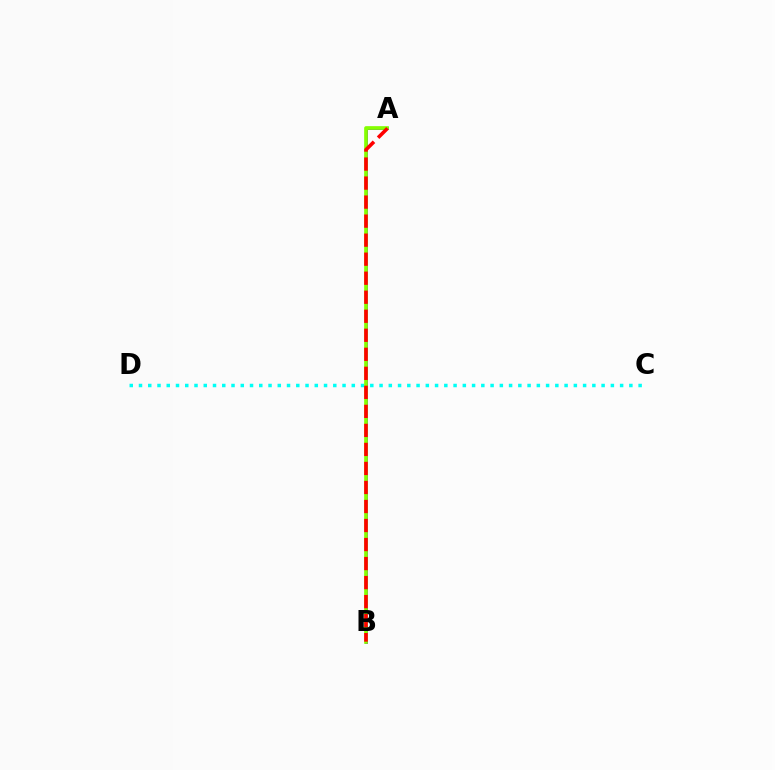{('A', 'B'): [{'color': '#7200ff', 'line_style': 'solid', 'thickness': 2.1}, {'color': '#84ff00', 'line_style': 'solid', 'thickness': 2.65}, {'color': '#ff0000', 'line_style': 'dashed', 'thickness': 2.58}], ('C', 'D'): [{'color': '#00fff6', 'line_style': 'dotted', 'thickness': 2.51}]}